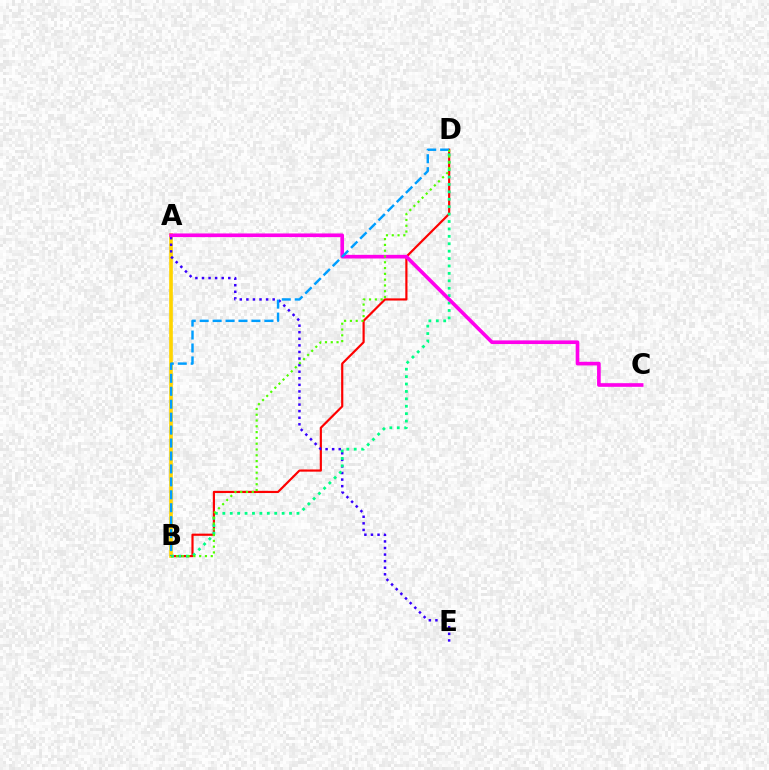{('B', 'D'): [{'color': '#ff0000', 'line_style': 'solid', 'thickness': 1.57}, {'color': '#00ff86', 'line_style': 'dotted', 'thickness': 2.01}, {'color': '#009eff', 'line_style': 'dashed', 'thickness': 1.76}, {'color': '#4fff00', 'line_style': 'dotted', 'thickness': 1.57}], ('A', 'B'): [{'color': '#ffd500', 'line_style': 'solid', 'thickness': 2.63}], ('A', 'E'): [{'color': '#3700ff', 'line_style': 'dotted', 'thickness': 1.79}], ('A', 'C'): [{'color': '#ff00ed', 'line_style': 'solid', 'thickness': 2.63}]}